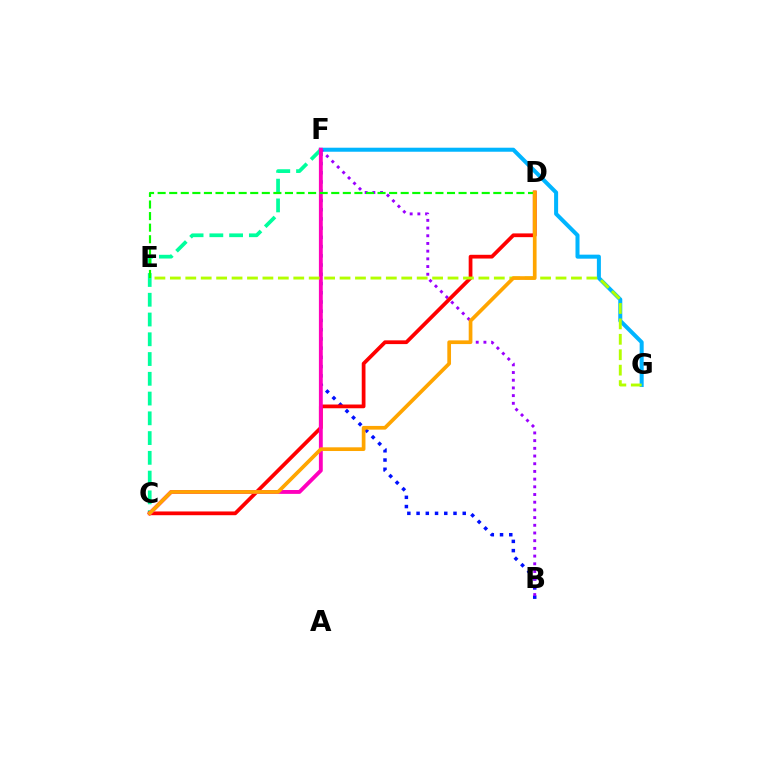{('F', 'G'): [{'color': '#00b5ff', 'line_style': 'solid', 'thickness': 2.9}], ('C', 'F'): [{'color': '#00ff9d', 'line_style': 'dashed', 'thickness': 2.68}, {'color': '#ff00bd', 'line_style': 'solid', 'thickness': 2.78}], ('B', 'F'): [{'color': '#0010ff', 'line_style': 'dotted', 'thickness': 2.51}, {'color': '#9b00ff', 'line_style': 'dotted', 'thickness': 2.09}], ('C', 'D'): [{'color': '#ff0000', 'line_style': 'solid', 'thickness': 2.7}, {'color': '#ffa500', 'line_style': 'solid', 'thickness': 2.67}], ('E', 'G'): [{'color': '#b3ff00', 'line_style': 'dashed', 'thickness': 2.1}], ('D', 'E'): [{'color': '#08ff00', 'line_style': 'dashed', 'thickness': 1.57}]}